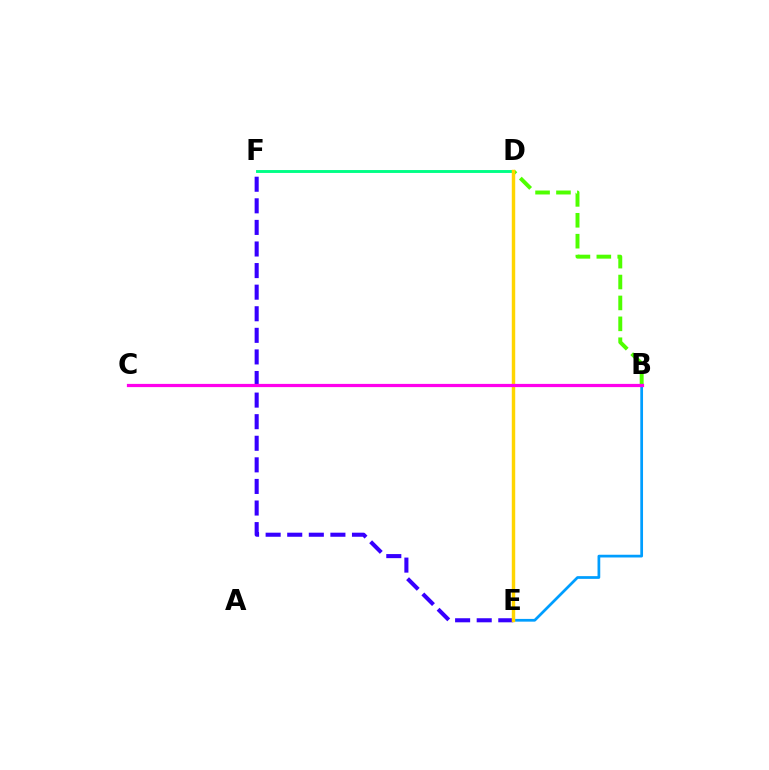{('E', 'F'): [{'color': '#3700ff', 'line_style': 'dashed', 'thickness': 2.93}], ('D', 'F'): [{'color': '#00ff86', 'line_style': 'solid', 'thickness': 2.09}], ('B', 'E'): [{'color': '#009eff', 'line_style': 'solid', 'thickness': 1.97}], ('B', 'C'): [{'color': '#ff0000', 'line_style': 'solid', 'thickness': 2.12}, {'color': '#ff00ed', 'line_style': 'solid', 'thickness': 2.32}], ('B', 'D'): [{'color': '#4fff00', 'line_style': 'dashed', 'thickness': 2.84}], ('D', 'E'): [{'color': '#ffd500', 'line_style': 'solid', 'thickness': 2.47}]}